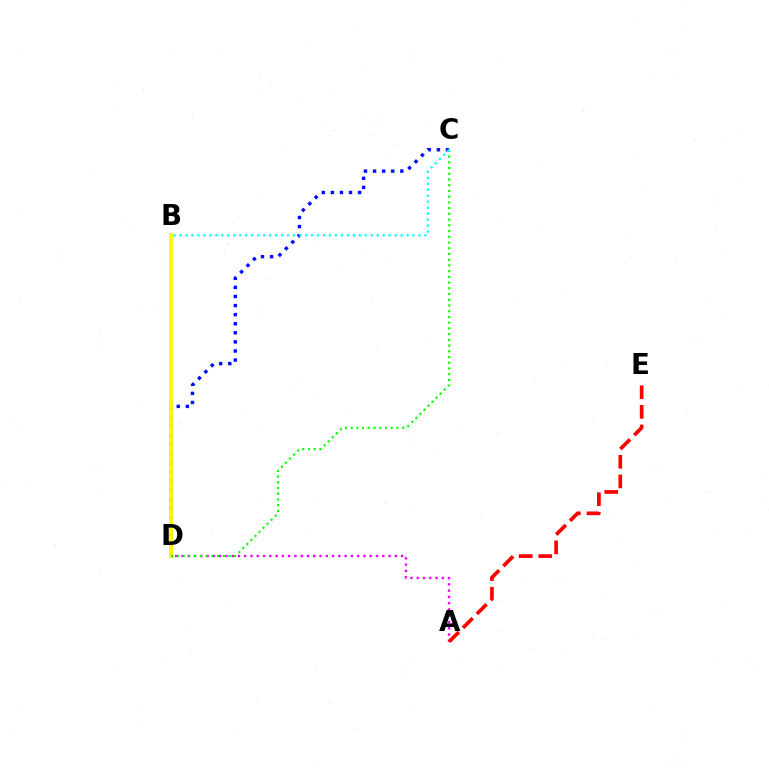{('A', 'D'): [{'color': '#ee00ff', 'line_style': 'dotted', 'thickness': 1.7}], ('A', 'E'): [{'color': '#ff0000', 'line_style': 'dashed', 'thickness': 2.66}], ('C', 'D'): [{'color': '#0010ff', 'line_style': 'dotted', 'thickness': 2.47}, {'color': '#08ff00', 'line_style': 'dotted', 'thickness': 1.56}], ('B', 'D'): [{'color': '#fcf500', 'line_style': 'solid', 'thickness': 2.71}], ('B', 'C'): [{'color': '#00fff6', 'line_style': 'dotted', 'thickness': 1.62}]}